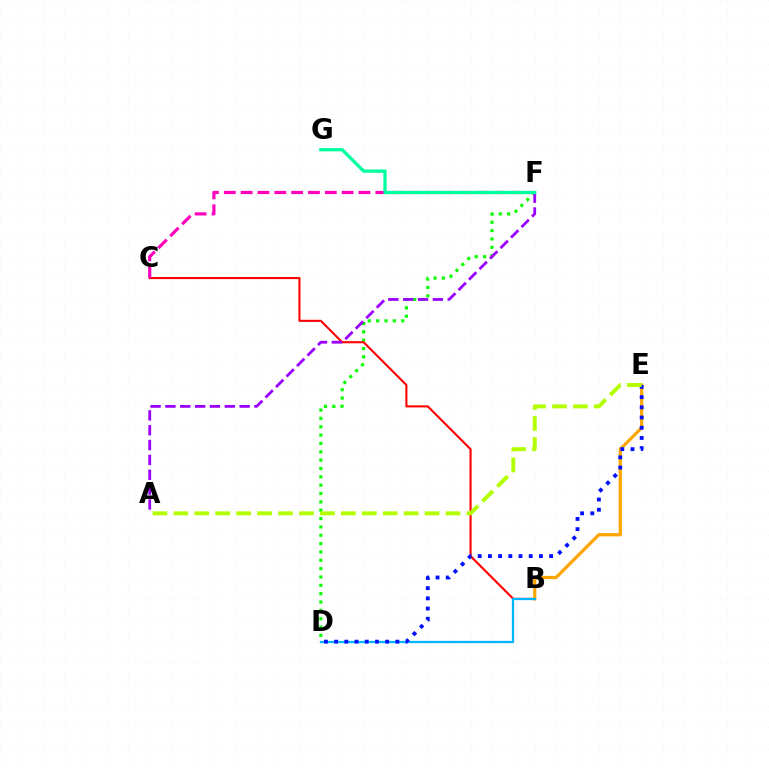{('D', 'F'): [{'color': '#08ff00', 'line_style': 'dotted', 'thickness': 2.27}], ('B', 'C'): [{'color': '#ff0000', 'line_style': 'solid', 'thickness': 1.5}], ('B', 'E'): [{'color': '#ffa500', 'line_style': 'solid', 'thickness': 2.32}], ('A', 'F'): [{'color': '#9b00ff', 'line_style': 'dashed', 'thickness': 2.02}], ('C', 'F'): [{'color': '#ff00bd', 'line_style': 'dashed', 'thickness': 2.29}], ('B', 'D'): [{'color': '#00b5ff', 'line_style': 'solid', 'thickness': 1.63}], ('D', 'E'): [{'color': '#0010ff', 'line_style': 'dotted', 'thickness': 2.77}], ('F', 'G'): [{'color': '#00ff9d', 'line_style': 'solid', 'thickness': 2.37}], ('A', 'E'): [{'color': '#b3ff00', 'line_style': 'dashed', 'thickness': 2.84}]}